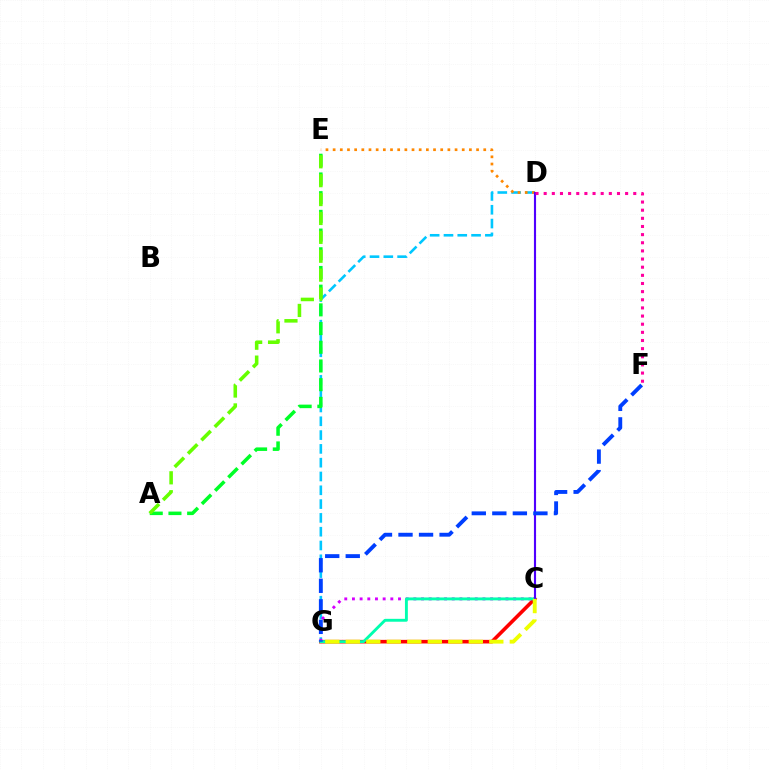{('C', 'G'): [{'color': '#ff0000', 'line_style': 'solid', 'thickness': 2.6}, {'color': '#d600ff', 'line_style': 'dotted', 'thickness': 2.09}, {'color': '#00ffaf', 'line_style': 'solid', 'thickness': 2.08}, {'color': '#eeff00', 'line_style': 'dashed', 'thickness': 2.79}], ('D', 'G'): [{'color': '#00c7ff', 'line_style': 'dashed', 'thickness': 1.88}], ('A', 'E'): [{'color': '#00ff27', 'line_style': 'dashed', 'thickness': 2.54}, {'color': '#66ff00', 'line_style': 'dashed', 'thickness': 2.57}], ('D', 'E'): [{'color': '#ff8800', 'line_style': 'dotted', 'thickness': 1.95}], ('C', 'D'): [{'color': '#4f00ff', 'line_style': 'solid', 'thickness': 1.53}], ('F', 'G'): [{'color': '#003fff', 'line_style': 'dashed', 'thickness': 2.79}], ('D', 'F'): [{'color': '#ff00a0', 'line_style': 'dotted', 'thickness': 2.21}]}